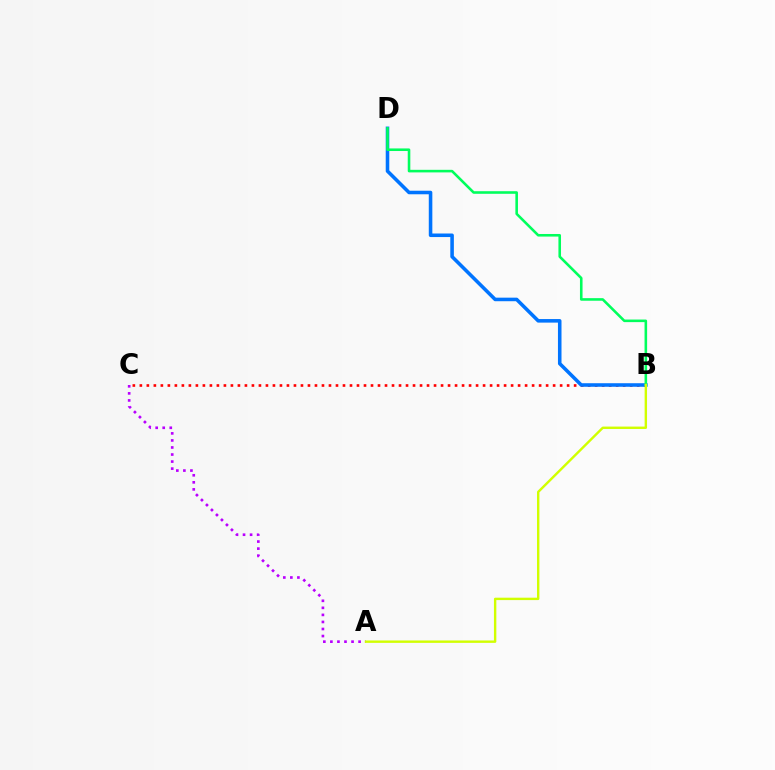{('B', 'C'): [{'color': '#ff0000', 'line_style': 'dotted', 'thickness': 1.9}], ('B', 'D'): [{'color': '#0074ff', 'line_style': 'solid', 'thickness': 2.56}, {'color': '#00ff5c', 'line_style': 'solid', 'thickness': 1.86}], ('A', 'C'): [{'color': '#b900ff', 'line_style': 'dotted', 'thickness': 1.92}], ('A', 'B'): [{'color': '#d1ff00', 'line_style': 'solid', 'thickness': 1.73}]}